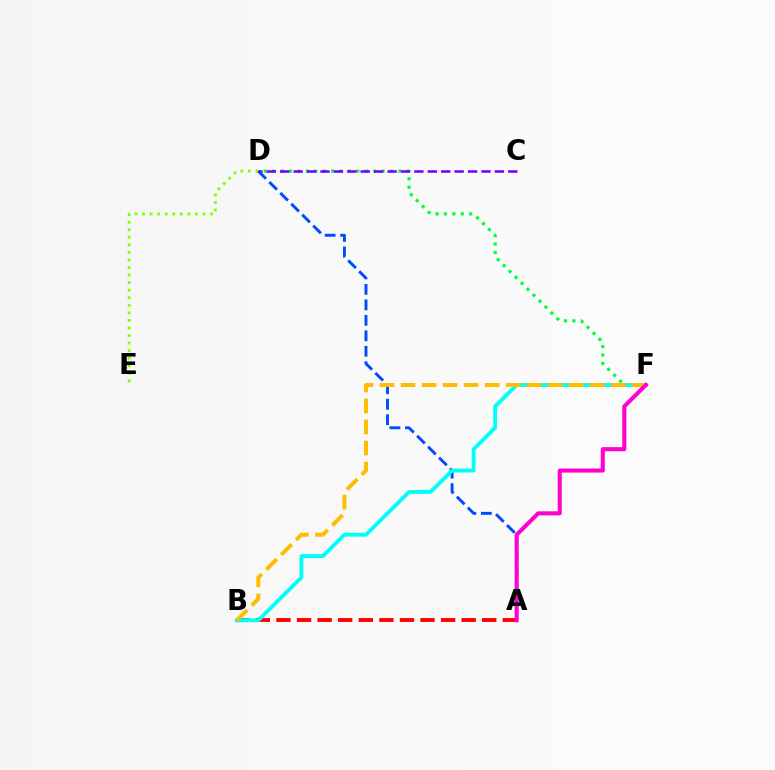{('D', 'F'): [{'color': '#00ff39', 'line_style': 'dotted', 'thickness': 2.29}], ('A', 'B'): [{'color': '#ff0000', 'line_style': 'dashed', 'thickness': 2.8}], ('D', 'E'): [{'color': '#84ff00', 'line_style': 'dotted', 'thickness': 2.05}], ('A', 'D'): [{'color': '#004bff', 'line_style': 'dashed', 'thickness': 2.1}], ('B', 'F'): [{'color': '#00fff6', 'line_style': 'solid', 'thickness': 2.78}, {'color': '#ffbd00', 'line_style': 'dashed', 'thickness': 2.86}], ('C', 'D'): [{'color': '#7200ff', 'line_style': 'dashed', 'thickness': 1.82}], ('A', 'F'): [{'color': '#ff00cf', 'line_style': 'solid', 'thickness': 2.92}]}